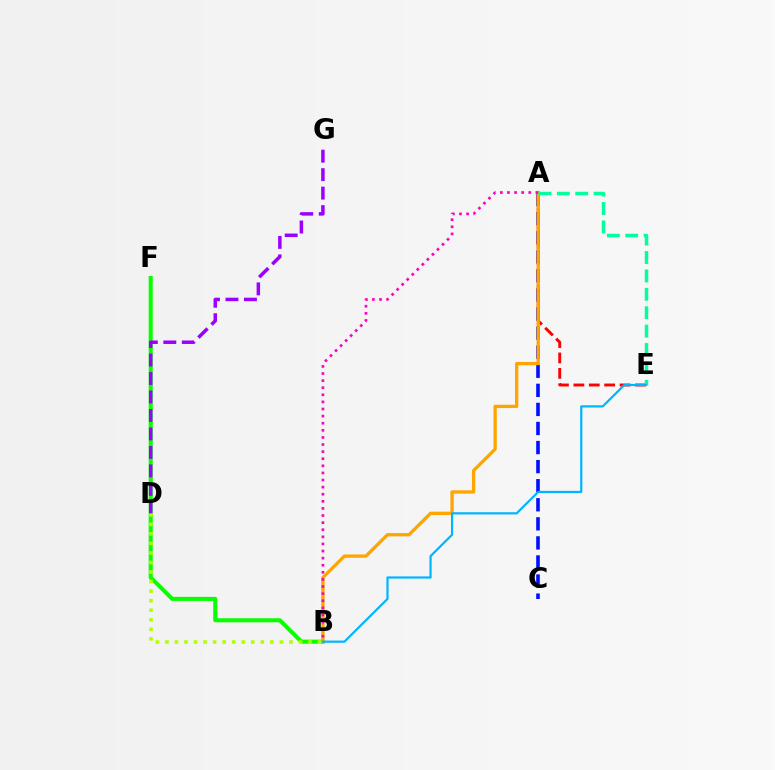{('B', 'F'): [{'color': '#08ff00', 'line_style': 'solid', 'thickness': 2.91}], ('A', 'C'): [{'color': '#0010ff', 'line_style': 'dashed', 'thickness': 2.59}], ('B', 'D'): [{'color': '#b3ff00', 'line_style': 'dotted', 'thickness': 2.59}], ('D', 'G'): [{'color': '#9b00ff', 'line_style': 'dashed', 'thickness': 2.51}], ('A', 'E'): [{'color': '#ff0000', 'line_style': 'dashed', 'thickness': 2.09}, {'color': '#00ff9d', 'line_style': 'dashed', 'thickness': 2.5}], ('A', 'B'): [{'color': '#ffa500', 'line_style': 'solid', 'thickness': 2.38}, {'color': '#ff00bd', 'line_style': 'dotted', 'thickness': 1.93}], ('B', 'E'): [{'color': '#00b5ff', 'line_style': 'solid', 'thickness': 1.58}]}